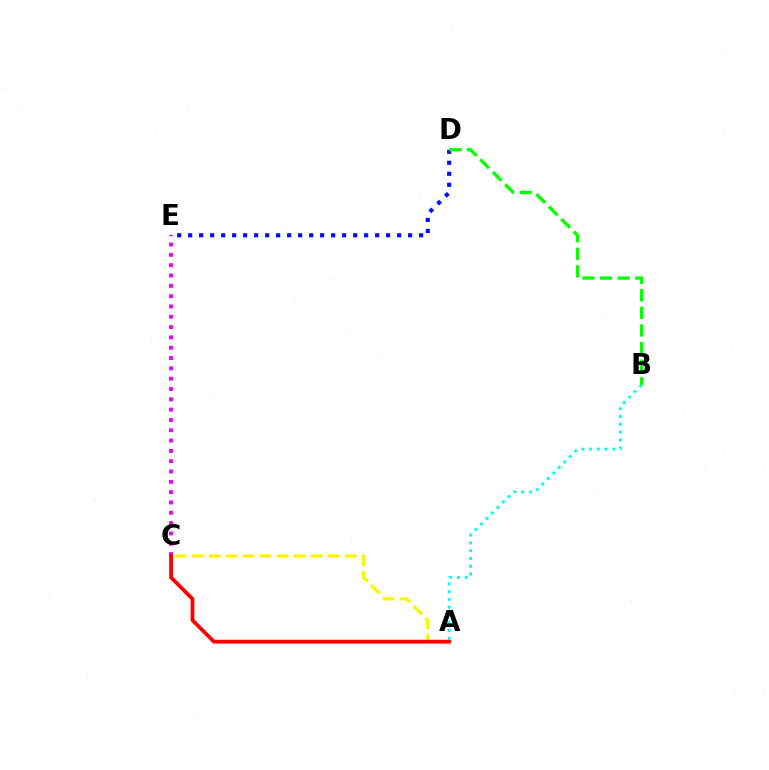{('D', 'E'): [{'color': '#0010ff', 'line_style': 'dotted', 'thickness': 2.99}], ('A', 'B'): [{'color': '#00fff6', 'line_style': 'dotted', 'thickness': 2.12}], ('C', 'E'): [{'color': '#ee00ff', 'line_style': 'dotted', 'thickness': 2.8}], ('A', 'C'): [{'color': '#fcf500', 'line_style': 'dashed', 'thickness': 2.31}, {'color': '#ff0000', 'line_style': 'solid', 'thickness': 2.72}], ('B', 'D'): [{'color': '#08ff00', 'line_style': 'dashed', 'thickness': 2.39}]}